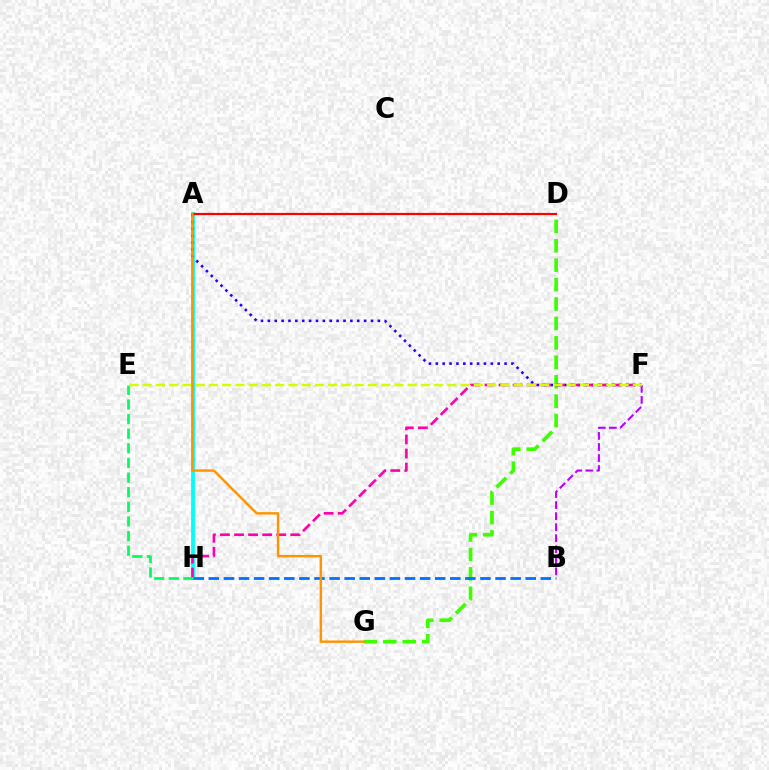{('D', 'G'): [{'color': '#3dff00', 'line_style': 'dashed', 'thickness': 2.64}], ('A', 'H'): [{'color': '#00fff6', 'line_style': 'solid', 'thickness': 2.72}], ('B', 'F'): [{'color': '#b900ff', 'line_style': 'dashed', 'thickness': 1.5}], ('A', 'D'): [{'color': '#ff0000', 'line_style': 'solid', 'thickness': 1.59}], ('A', 'F'): [{'color': '#2500ff', 'line_style': 'dotted', 'thickness': 1.87}], ('F', 'H'): [{'color': '#ff00ac', 'line_style': 'dashed', 'thickness': 1.91}], ('E', 'H'): [{'color': '#00ff5c', 'line_style': 'dashed', 'thickness': 1.99}], ('B', 'H'): [{'color': '#0074ff', 'line_style': 'dashed', 'thickness': 2.05}], ('E', 'F'): [{'color': '#d1ff00', 'line_style': 'dashed', 'thickness': 1.8}], ('A', 'G'): [{'color': '#ff9400', 'line_style': 'solid', 'thickness': 1.74}]}